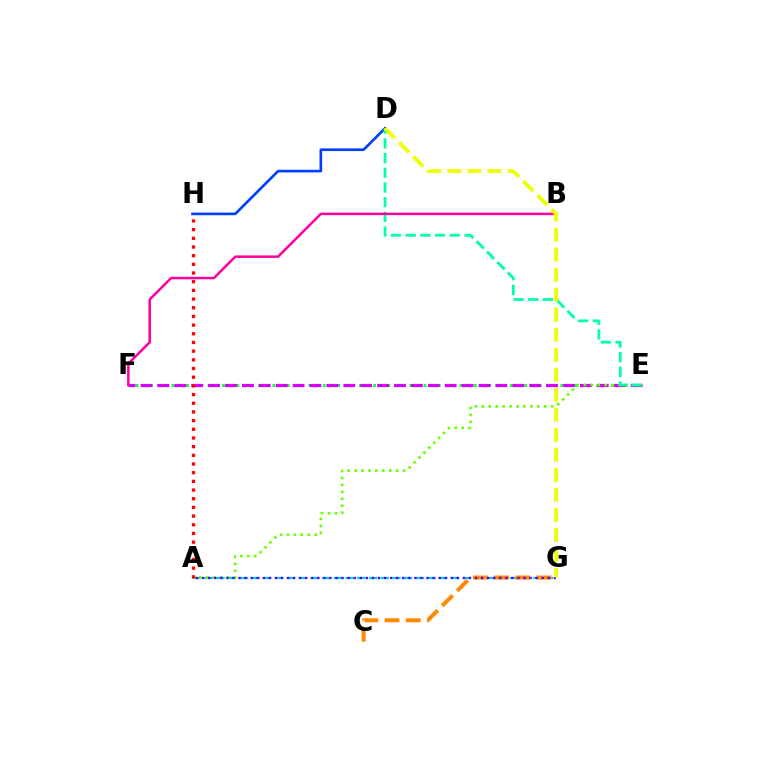{('E', 'F'): [{'color': '#00ff27', 'line_style': 'dotted', 'thickness': 1.96}, {'color': '#d600ff', 'line_style': 'dashed', 'thickness': 2.3}], ('A', 'G'): [{'color': '#00c7ff', 'line_style': 'dashed', 'thickness': 1.59}, {'color': '#4f00ff', 'line_style': 'dotted', 'thickness': 1.65}], ('D', 'H'): [{'color': '#003fff', 'line_style': 'solid', 'thickness': 1.91}], ('A', 'E'): [{'color': '#66ff00', 'line_style': 'dotted', 'thickness': 1.88}], ('A', 'H'): [{'color': '#ff0000', 'line_style': 'dotted', 'thickness': 2.36}], ('D', 'E'): [{'color': '#00ffaf', 'line_style': 'dashed', 'thickness': 2.0}], ('B', 'F'): [{'color': '#ff00a0', 'line_style': 'solid', 'thickness': 1.8}], ('C', 'G'): [{'color': '#ff8800', 'line_style': 'dashed', 'thickness': 2.88}], ('D', 'G'): [{'color': '#eeff00', 'line_style': 'dashed', 'thickness': 2.72}]}